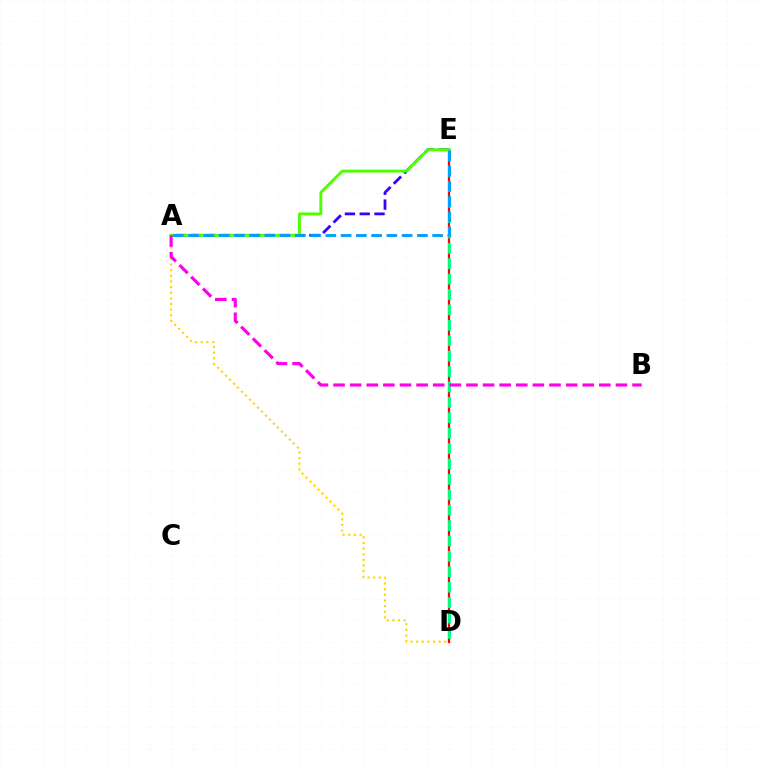{('D', 'E'): [{'color': '#ff0000', 'line_style': 'solid', 'thickness': 1.63}, {'color': '#00ff86', 'line_style': 'dashed', 'thickness': 2.09}], ('A', 'D'): [{'color': '#ffd500', 'line_style': 'dotted', 'thickness': 1.53}], ('A', 'E'): [{'color': '#3700ff', 'line_style': 'dashed', 'thickness': 2.01}, {'color': '#4fff00', 'line_style': 'solid', 'thickness': 2.08}, {'color': '#009eff', 'line_style': 'dashed', 'thickness': 2.07}], ('A', 'B'): [{'color': '#ff00ed', 'line_style': 'dashed', 'thickness': 2.26}]}